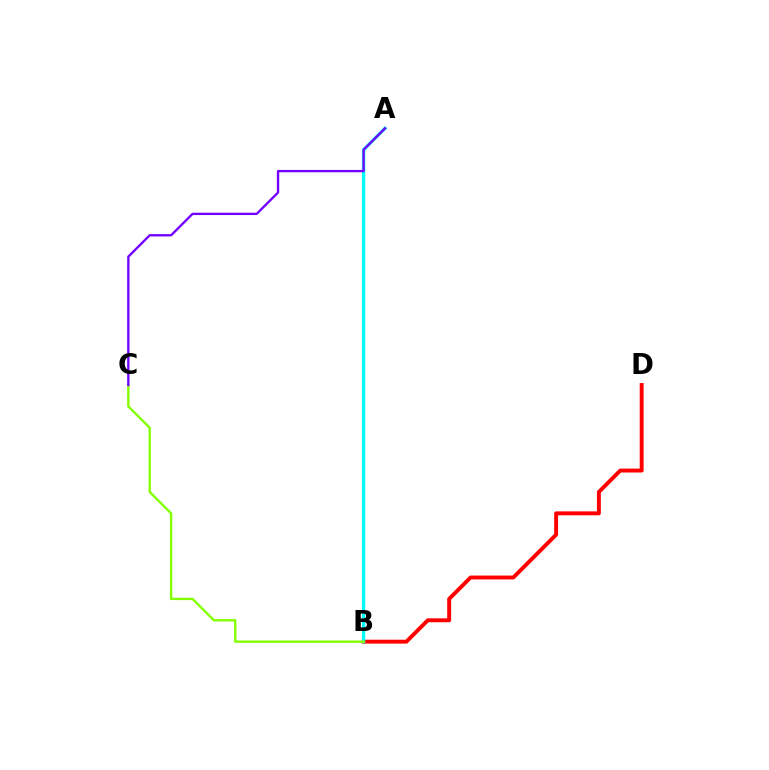{('B', 'D'): [{'color': '#ff0000', 'line_style': 'solid', 'thickness': 2.81}], ('A', 'B'): [{'color': '#00fff6', 'line_style': 'solid', 'thickness': 2.38}], ('B', 'C'): [{'color': '#84ff00', 'line_style': 'solid', 'thickness': 1.71}], ('A', 'C'): [{'color': '#7200ff', 'line_style': 'solid', 'thickness': 1.68}]}